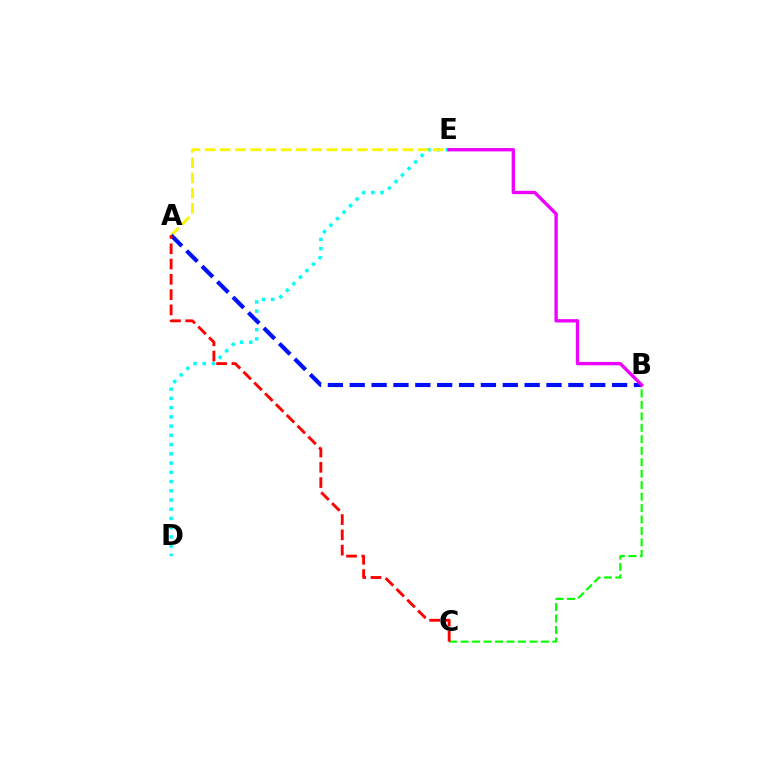{('D', 'E'): [{'color': '#00fff6', 'line_style': 'dotted', 'thickness': 2.51}], ('A', 'E'): [{'color': '#fcf500', 'line_style': 'dashed', 'thickness': 2.07}], ('A', 'B'): [{'color': '#0010ff', 'line_style': 'dashed', 'thickness': 2.97}], ('B', 'C'): [{'color': '#08ff00', 'line_style': 'dashed', 'thickness': 1.56}], ('B', 'E'): [{'color': '#ee00ff', 'line_style': 'solid', 'thickness': 2.41}], ('A', 'C'): [{'color': '#ff0000', 'line_style': 'dashed', 'thickness': 2.08}]}